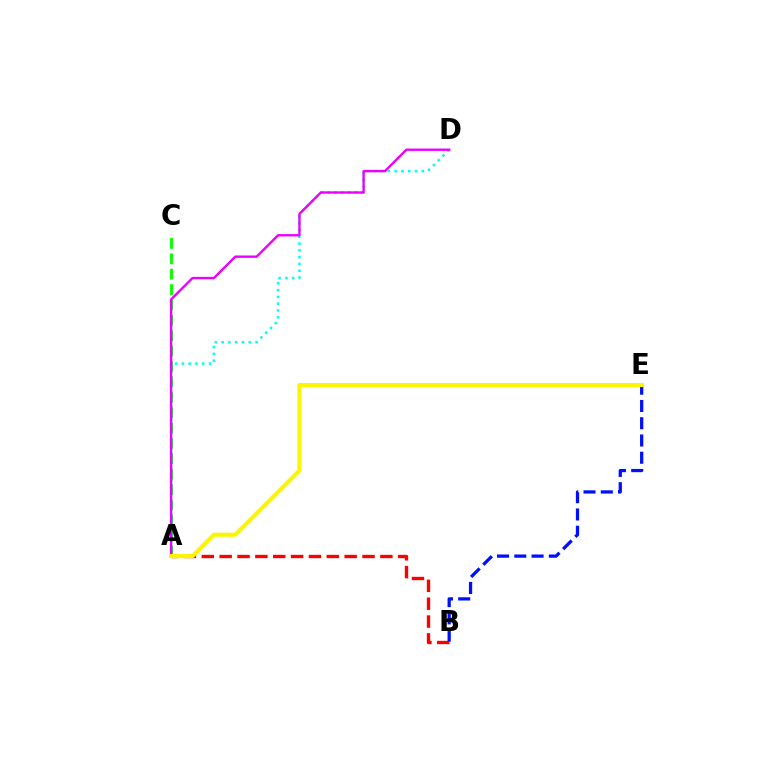{('A', 'C'): [{'color': '#08ff00', 'line_style': 'dashed', 'thickness': 2.09}], ('A', 'B'): [{'color': '#ff0000', 'line_style': 'dashed', 'thickness': 2.43}], ('A', 'D'): [{'color': '#00fff6', 'line_style': 'dotted', 'thickness': 1.84}, {'color': '#ee00ff', 'line_style': 'solid', 'thickness': 1.72}], ('B', 'E'): [{'color': '#0010ff', 'line_style': 'dashed', 'thickness': 2.35}], ('A', 'E'): [{'color': '#fcf500', 'line_style': 'solid', 'thickness': 2.95}]}